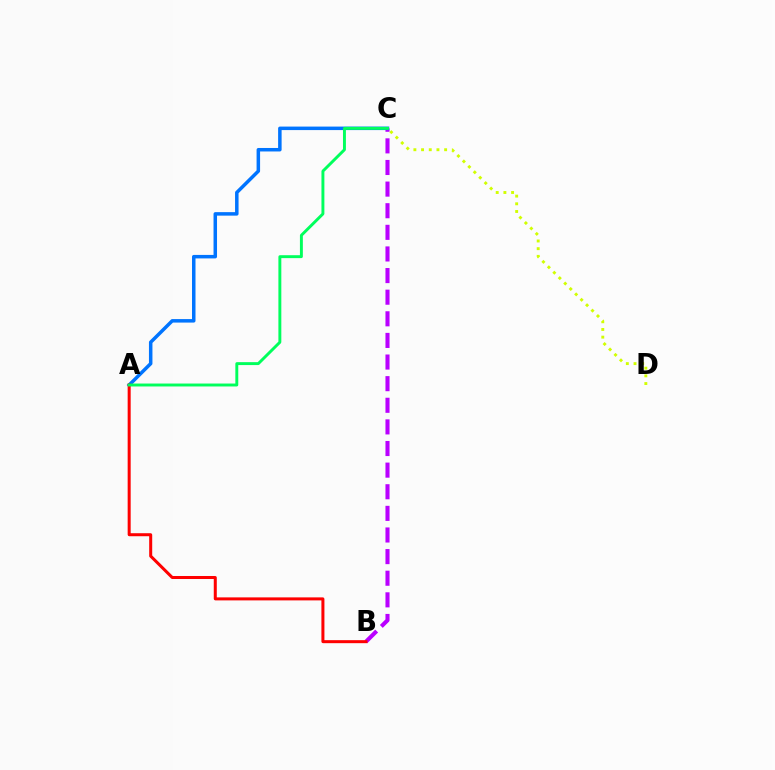{('B', 'C'): [{'color': '#b900ff', 'line_style': 'dashed', 'thickness': 2.94}], ('A', 'C'): [{'color': '#0074ff', 'line_style': 'solid', 'thickness': 2.52}, {'color': '#00ff5c', 'line_style': 'solid', 'thickness': 2.11}], ('A', 'B'): [{'color': '#ff0000', 'line_style': 'solid', 'thickness': 2.17}], ('C', 'D'): [{'color': '#d1ff00', 'line_style': 'dotted', 'thickness': 2.09}]}